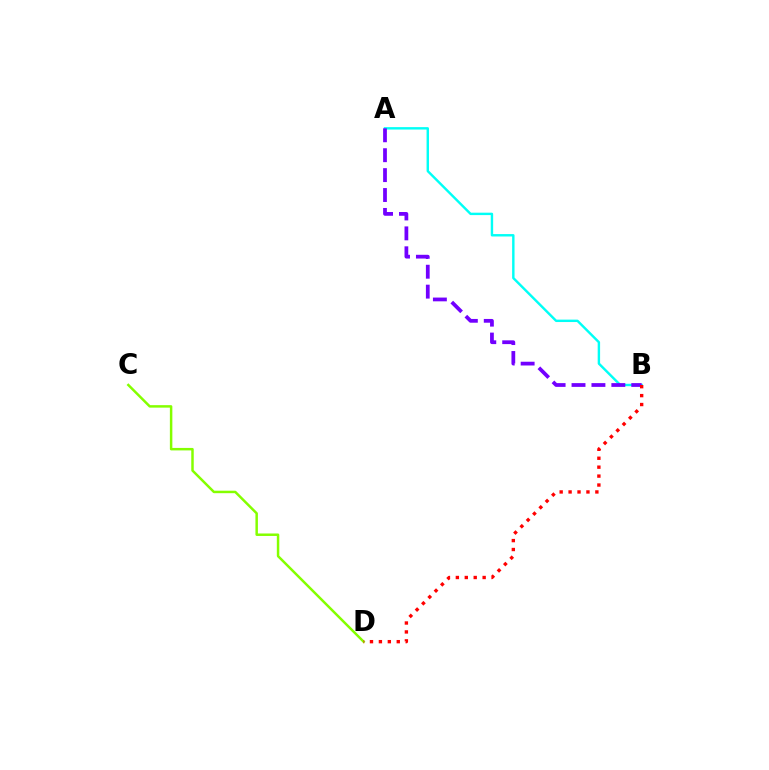{('C', 'D'): [{'color': '#84ff00', 'line_style': 'solid', 'thickness': 1.79}], ('A', 'B'): [{'color': '#00fff6', 'line_style': 'solid', 'thickness': 1.74}, {'color': '#7200ff', 'line_style': 'dashed', 'thickness': 2.71}], ('B', 'D'): [{'color': '#ff0000', 'line_style': 'dotted', 'thickness': 2.43}]}